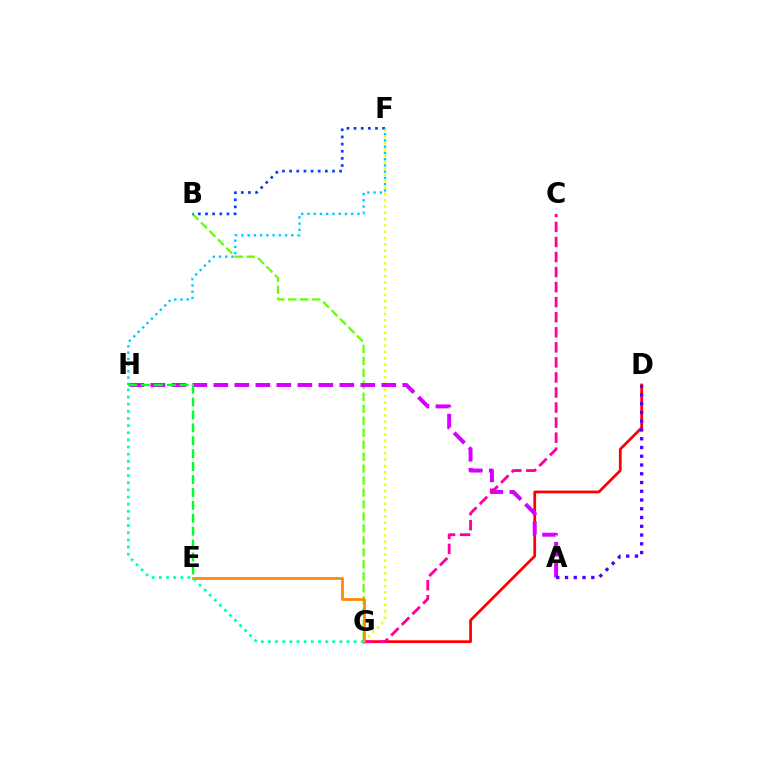{('D', 'G'): [{'color': '#ff0000', 'line_style': 'solid', 'thickness': 1.98}], ('B', 'G'): [{'color': '#66ff00', 'line_style': 'dashed', 'thickness': 1.63}], ('B', 'F'): [{'color': '#003fff', 'line_style': 'dotted', 'thickness': 1.94}], ('F', 'G'): [{'color': '#eeff00', 'line_style': 'dotted', 'thickness': 1.72}], ('A', 'H'): [{'color': '#d600ff', 'line_style': 'dashed', 'thickness': 2.85}], ('C', 'G'): [{'color': '#ff00a0', 'line_style': 'dashed', 'thickness': 2.04}], ('E', 'G'): [{'color': '#ff8800', 'line_style': 'solid', 'thickness': 1.97}], ('G', 'H'): [{'color': '#00ffaf', 'line_style': 'dotted', 'thickness': 1.94}], ('A', 'D'): [{'color': '#4f00ff', 'line_style': 'dotted', 'thickness': 2.38}], ('F', 'H'): [{'color': '#00c7ff', 'line_style': 'dotted', 'thickness': 1.7}], ('E', 'H'): [{'color': '#00ff27', 'line_style': 'dashed', 'thickness': 1.75}]}